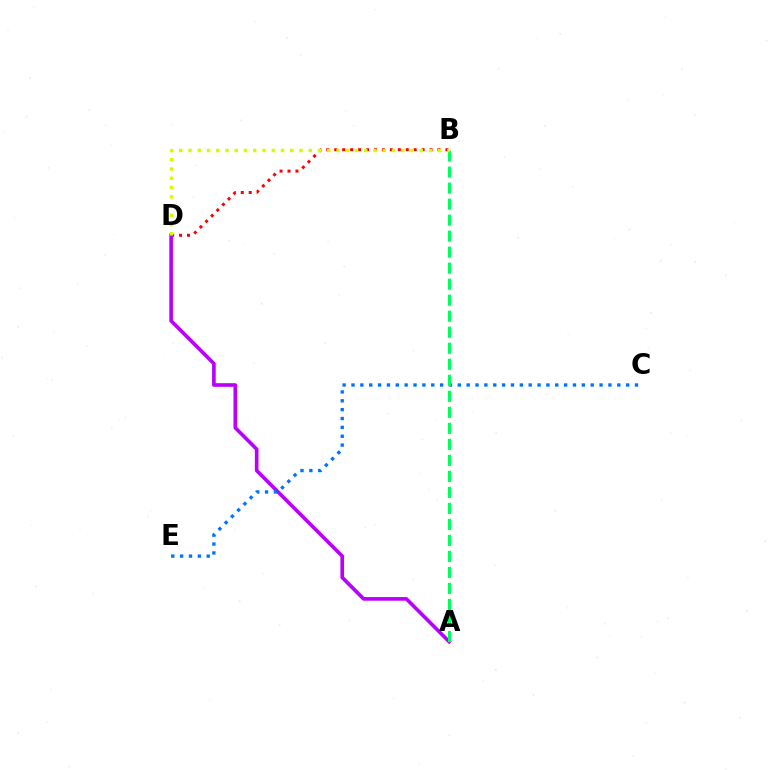{('B', 'D'): [{'color': '#ff0000', 'line_style': 'dotted', 'thickness': 2.16}, {'color': '#d1ff00', 'line_style': 'dotted', 'thickness': 2.51}], ('A', 'D'): [{'color': '#b900ff', 'line_style': 'solid', 'thickness': 2.62}], ('C', 'E'): [{'color': '#0074ff', 'line_style': 'dotted', 'thickness': 2.41}], ('A', 'B'): [{'color': '#00ff5c', 'line_style': 'dashed', 'thickness': 2.18}]}